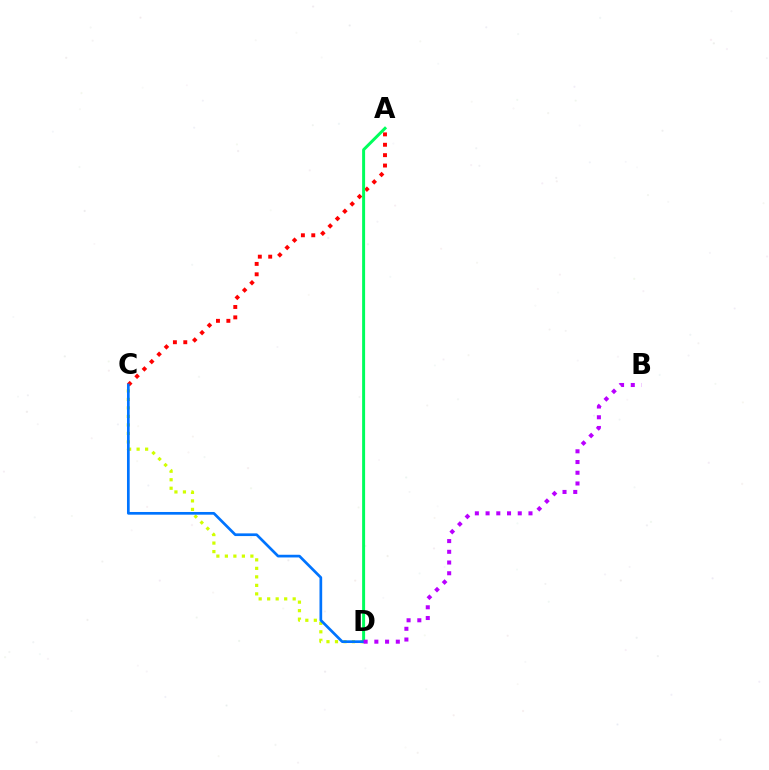{('C', 'D'): [{'color': '#d1ff00', 'line_style': 'dotted', 'thickness': 2.31}, {'color': '#0074ff', 'line_style': 'solid', 'thickness': 1.94}], ('A', 'C'): [{'color': '#ff0000', 'line_style': 'dotted', 'thickness': 2.82}], ('A', 'D'): [{'color': '#00ff5c', 'line_style': 'solid', 'thickness': 2.14}], ('B', 'D'): [{'color': '#b900ff', 'line_style': 'dotted', 'thickness': 2.91}]}